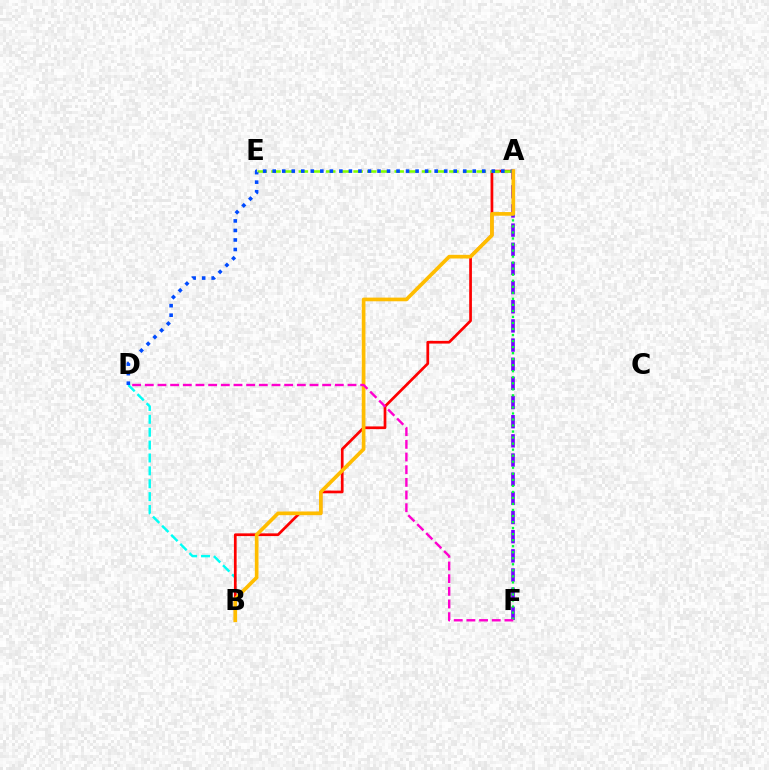{('B', 'D'): [{'color': '#00fff6', 'line_style': 'dashed', 'thickness': 1.75}], ('A', 'B'): [{'color': '#ff0000', 'line_style': 'solid', 'thickness': 1.96}, {'color': '#ffbd00', 'line_style': 'solid', 'thickness': 2.64}], ('A', 'E'): [{'color': '#84ff00', 'line_style': 'dashed', 'thickness': 1.86}], ('A', 'F'): [{'color': '#7200ff', 'line_style': 'dashed', 'thickness': 2.6}, {'color': '#00ff39', 'line_style': 'dotted', 'thickness': 1.64}], ('A', 'D'): [{'color': '#004bff', 'line_style': 'dotted', 'thickness': 2.59}], ('D', 'F'): [{'color': '#ff00cf', 'line_style': 'dashed', 'thickness': 1.72}]}